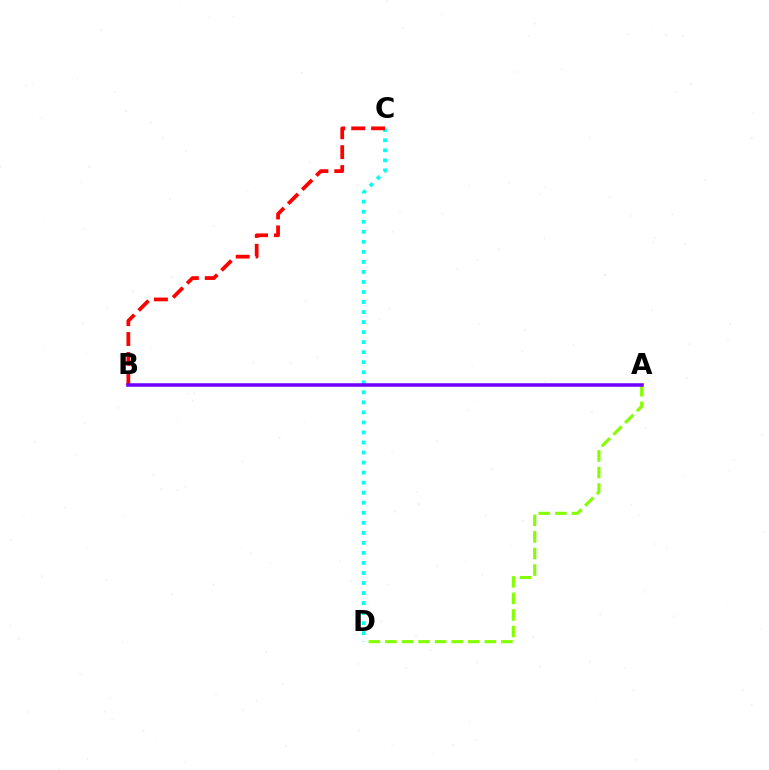{('A', 'D'): [{'color': '#84ff00', 'line_style': 'dashed', 'thickness': 2.25}], ('C', 'D'): [{'color': '#00fff6', 'line_style': 'dotted', 'thickness': 2.73}], ('B', 'C'): [{'color': '#ff0000', 'line_style': 'dashed', 'thickness': 2.7}], ('A', 'B'): [{'color': '#7200ff', 'line_style': 'solid', 'thickness': 2.54}]}